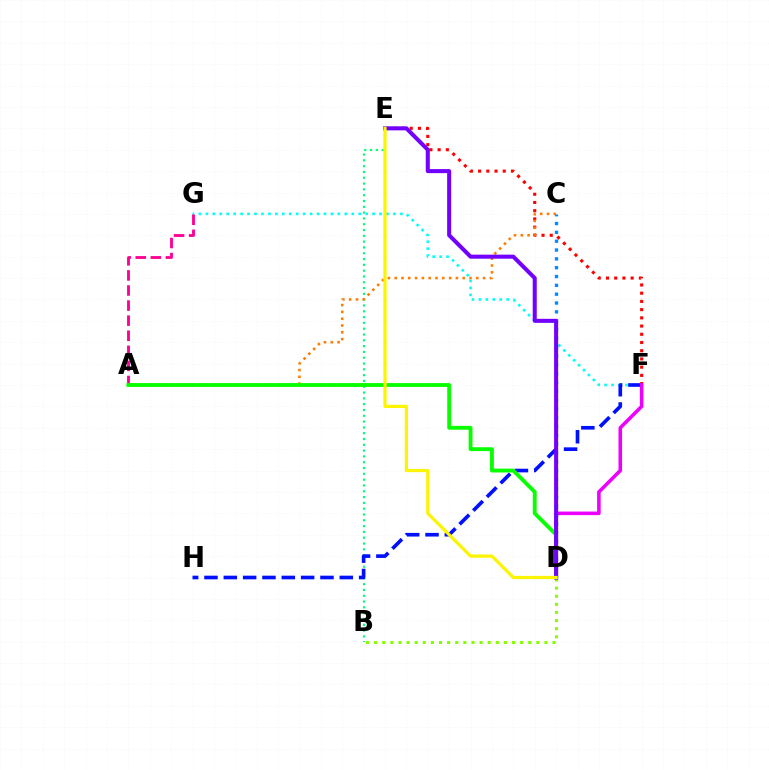{('E', 'F'): [{'color': '#ff0000', 'line_style': 'dotted', 'thickness': 2.23}], ('B', 'E'): [{'color': '#00ff74', 'line_style': 'dotted', 'thickness': 1.58}], ('F', 'G'): [{'color': '#00fff6', 'line_style': 'dotted', 'thickness': 1.89}], ('A', 'G'): [{'color': '#ff0094', 'line_style': 'dashed', 'thickness': 2.05}], ('B', 'D'): [{'color': '#84ff00', 'line_style': 'dotted', 'thickness': 2.2}], ('F', 'H'): [{'color': '#0010ff', 'line_style': 'dashed', 'thickness': 2.63}], ('D', 'F'): [{'color': '#ee00ff', 'line_style': 'solid', 'thickness': 2.56}], ('C', 'D'): [{'color': '#008cff', 'line_style': 'dotted', 'thickness': 2.4}], ('A', 'C'): [{'color': '#ff7c00', 'line_style': 'dotted', 'thickness': 1.85}], ('A', 'D'): [{'color': '#08ff00', 'line_style': 'solid', 'thickness': 2.77}], ('D', 'E'): [{'color': '#7200ff', 'line_style': 'solid', 'thickness': 2.91}, {'color': '#fcf500', 'line_style': 'solid', 'thickness': 2.31}]}